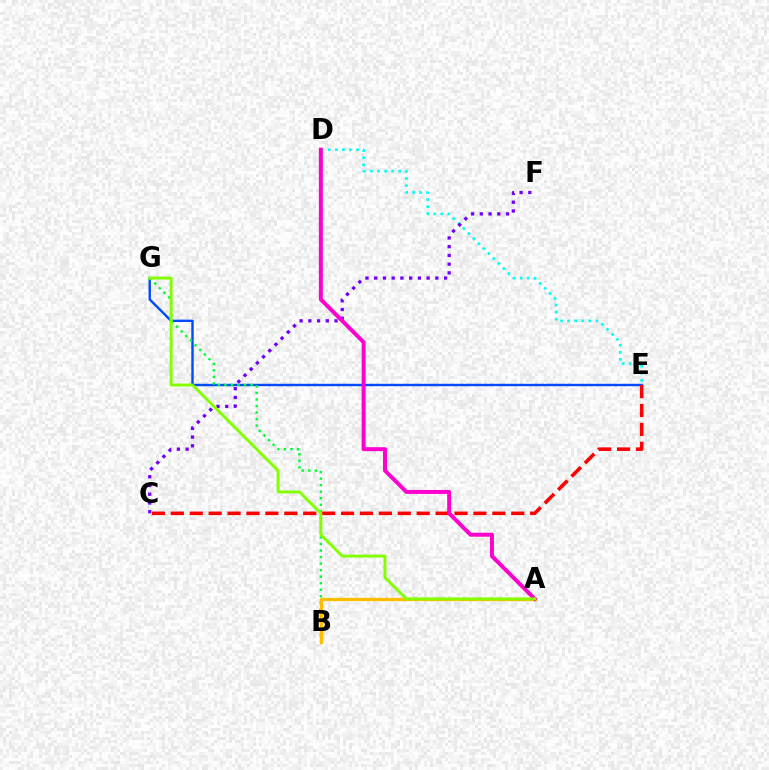{('D', 'E'): [{'color': '#00fff6', 'line_style': 'dotted', 'thickness': 1.92}], ('E', 'G'): [{'color': '#004bff', 'line_style': 'solid', 'thickness': 1.74}], ('B', 'G'): [{'color': '#00ff39', 'line_style': 'dotted', 'thickness': 1.78}], ('C', 'E'): [{'color': '#ff0000', 'line_style': 'dashed', 'thickness': 2.57}], ('A', 'B'): [{'color': '#ffbd00', 'line_style': 'solid', 'thickness': 2.38}], ('C', 'F'): [{'color': '#7200ff', 'line_style': 'dotted', 'thickness': 2.37}], ('A', 'D'): [{'color': '#ff00cf', 'line_style': 'solid', 'thickness': 2.85}], ('A', 'G'): [{'color': '#84ff00', 'line_style': 'solid', 'thickness': 2.11}]}